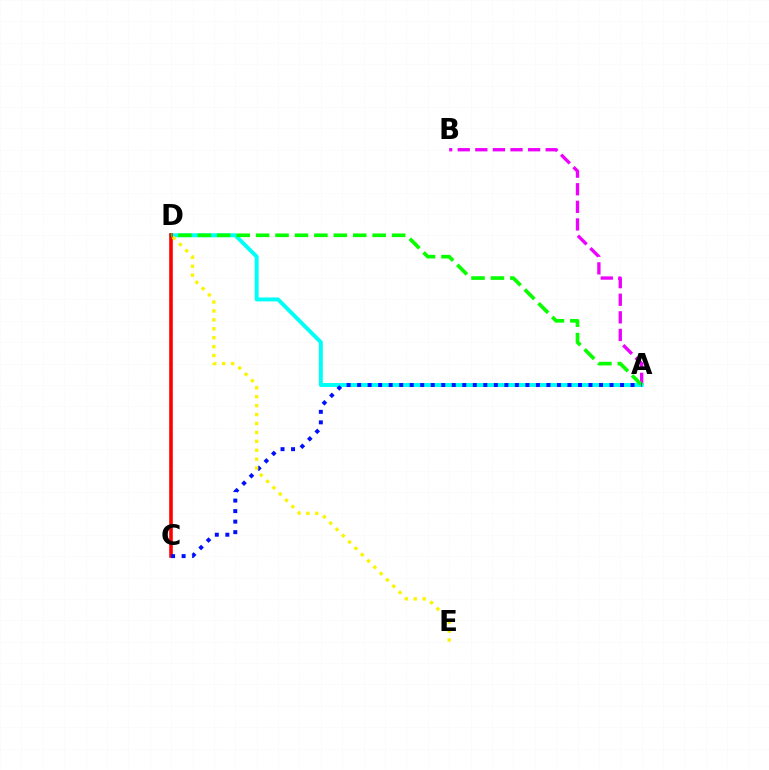{('A', 'B'): [{'color': '#ee00ff', 'line_style': 'dashed', 'thickness': 2.39}], ('A', 'D'): [{'color': '#00fff6', 'line_style': 'solid', 'thickness': 2.84}, {'color': '#08ff00', 'line_style': 'dashed', 'thickness': 2.64}], ('C', 'D'): [{'color': '#ff0000', 'line_style': 'solid', 'thickness': 2.59}], ('A', 'C'): [{'color': '#0010ff', 'line_style': 'dotted', 'thickness': 2.86}], ('D', 'E'): [{'color': '#fcf500', 'line_style': 'dotted', 'thickness': 2.42}]}